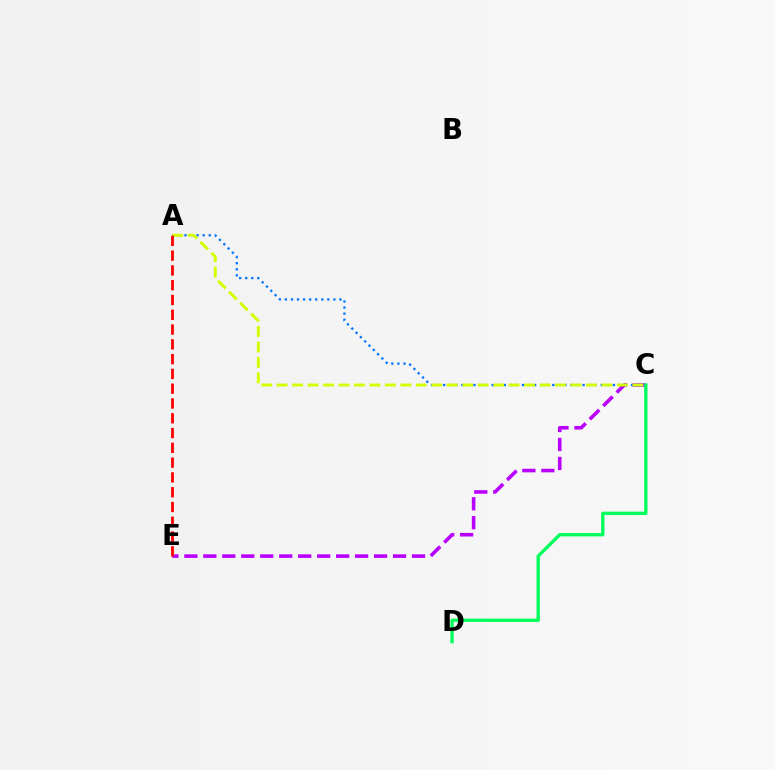{('A', 'C'): [{'color': '#0074ff', 'line_style': 'dotted', 'thickness': 1.65}, {'color': '#d1ff00', 'line_style': 'dashed', 'thickness': 2.1}], ('C', 'E'): [{'color': '#b900ff', 'line_style': 'dashed', 'thickness': 2.58}], ('C', 'D'): [{'color': '#00ff5c', 'line_style': 'solid', 'thickness': 2.39}], ('A', 'E'): [{'color': '#ff0000', 'line_style': 'dashed', 'thickness': 2.01}]}